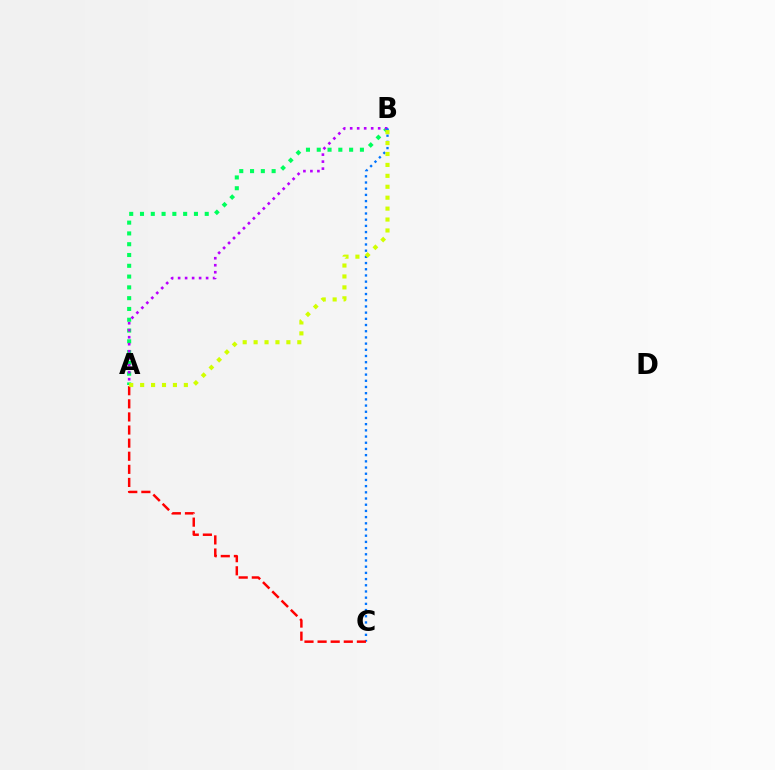{('A', 'B'): [{'color': '#00ff5c', 'line_style': 'dotted', 'thickness': 2.93}, {'color': '#b900ff', 'line_style': 'dotted', 'thickness': 1.9}, {'color': '#d1ff00', 'line_style': 'dotted', 'thickness': 2.97}], ('B', 'C'): [{'color': '#0074ff', 'line_style': 'dotted', 'thickness': 1.68}], ('A', 'C'): [{'color': '#ff0000', 'line_style': 'dashed', 'thickness': 1.78}]}